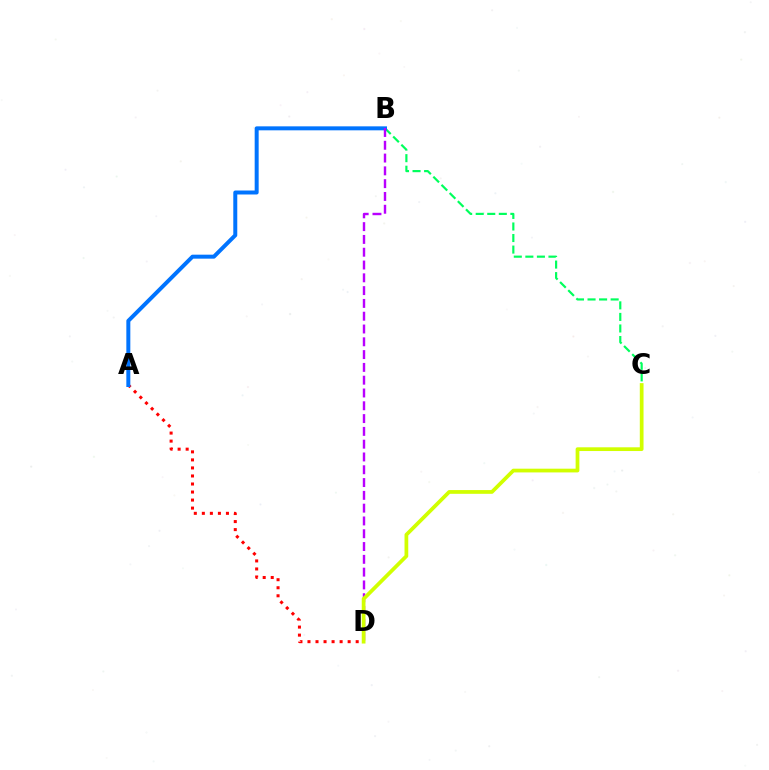{('B', 'C'): [{'color': '#00ff5c', 'line_style': 'dashed', 'thickness': 1.57}], ('A', 'D'): [{'color': '#ff0000', 'line_style': 'dotted', 'thickness': 2.18}], ('A', 'B'): [{'color': '#0074ff', 'line_style': 'solid', 'thickness': 2.86}], ('B', 'D'): [{'color': '#b900ff', 'line_style': 'dashed', 'thickness': 1.74}], ('C', 'D'): [{'color': '#d1ff00', 'line_style': 'solid', 'thickness': 2.69}]}